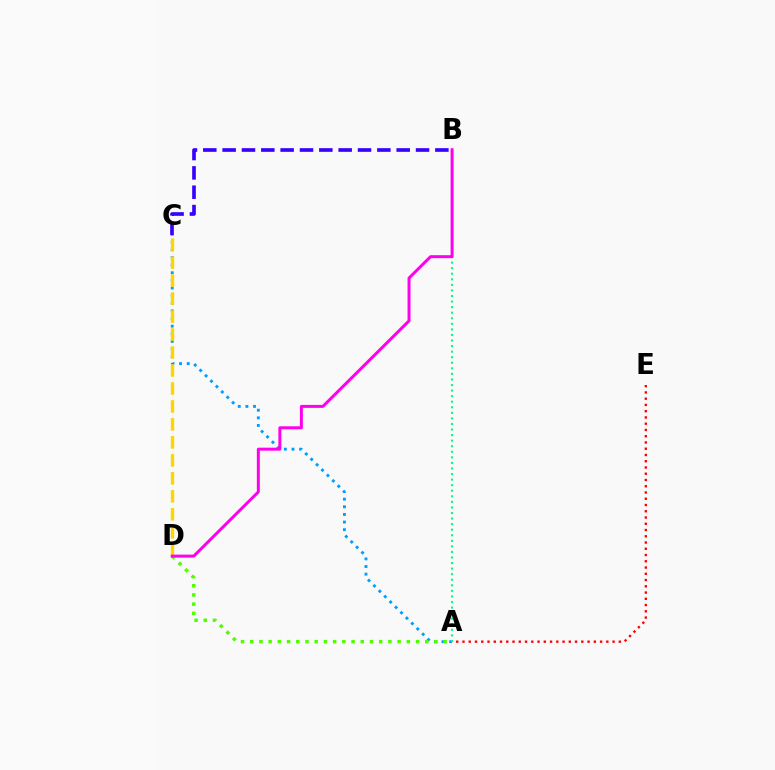{('A', 'C'): [{'color': '#009eff', 'line_style': 'dotted', 'thickness': 2.07}], ('A', 'B'): [{'color': '#00ff86', 'line_style': 'dotted', 'thickness': 1.51}], ('A', 'D'): [{'color': '#4fff00', 'line_style': 'dotted', 'thickness': 2.5}], ('C', 'D'): [{'color': '#ffd500', 'line_style': 'dashed', 'thickness': 2.44}], ('B', 'D'): [{'color': '#ff00ed', 'line_style': 'solid', 'thickness': 2.15}], ('A', 'E'): [{'color': '#ff0000', 'line_style': 'dotted', 'thickness': 1.7}], ('B', 'C'): [{'color': '#3700ff', 'line_style': 'dashed', 'thickness': 2.63}]}